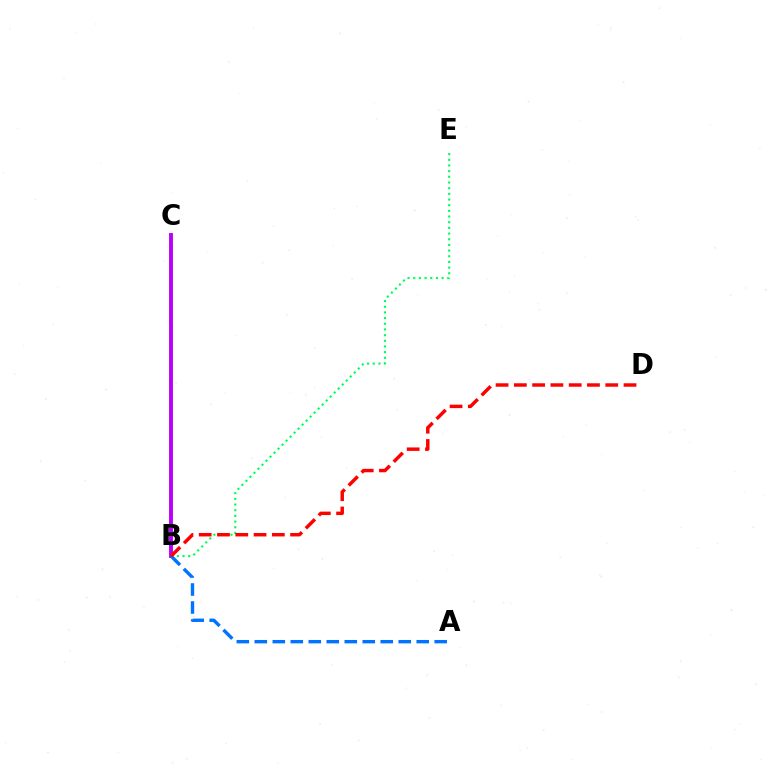{('B', 'C'): [{'color': '#d1ff00', 'line_style': 'solid', 'thickness': 2.88}, {'color': '#b900ff', 'line_style': 'solid', 'thickness': 2.79}], ('B', 'E'): [{'color': '#00ff5c', 'line_style': 'dotted', 'thickness': 1.54}], ('A', 'B'): [{'color': '#0074ff', 'line_style': 'dashed', 'thickness': 2.44}], ('B', 'D'): [{'color': '#ff0000', 'line_style': 'dashed', 'thickness': 2.48}]}